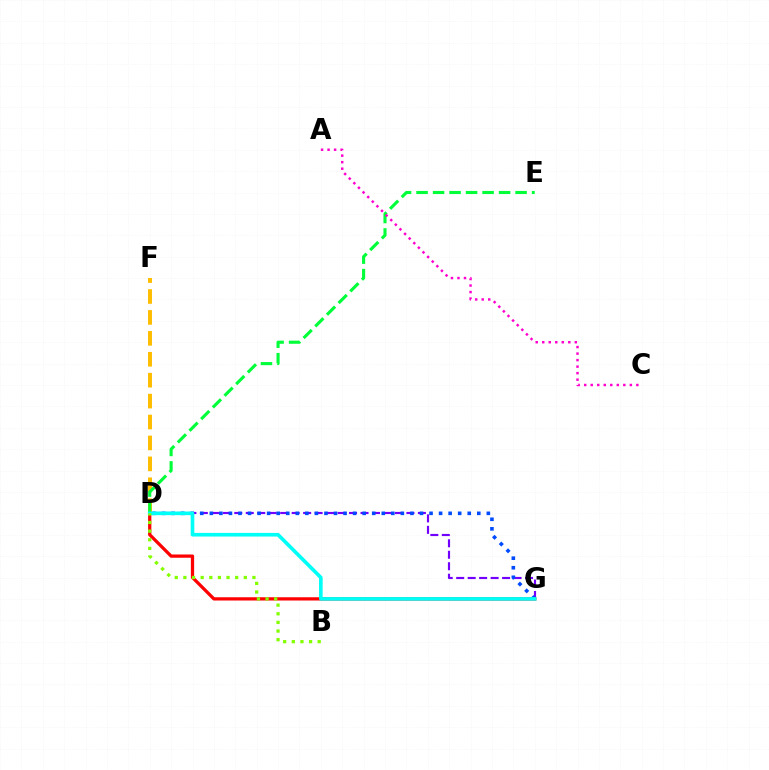{('D', 'G'): [{'color': '#7200ff', 'line_style': 'dashed', 'thickness': 1.56}, {'color': '#004bff', 'line_style': 'dotted', 'thickness': 2.6}, {'color': '#ff0000', 'line_style': 'solid', 'thickness': 2.35}, {'color': '#00fff6', 'line_style': 'solid', 'thickness': 2.61}], ('D', 'F'): [{'color': '#ffbd00', 'line_style': 'dashed', 'thickness': 2.84}], ('D', 'E'): [{'color': '#00ff39', 'line_style': 'dashed', 'thickness': 2.24}], ('A', 'C'): [{'color': '#ff00cf', 'line_style': 'dotted', 'thickness': 1.77}], ('B', 'D'): [{'color': '#84ff00', 'line_style': 'dotted', 'thickness': 2.34}]}